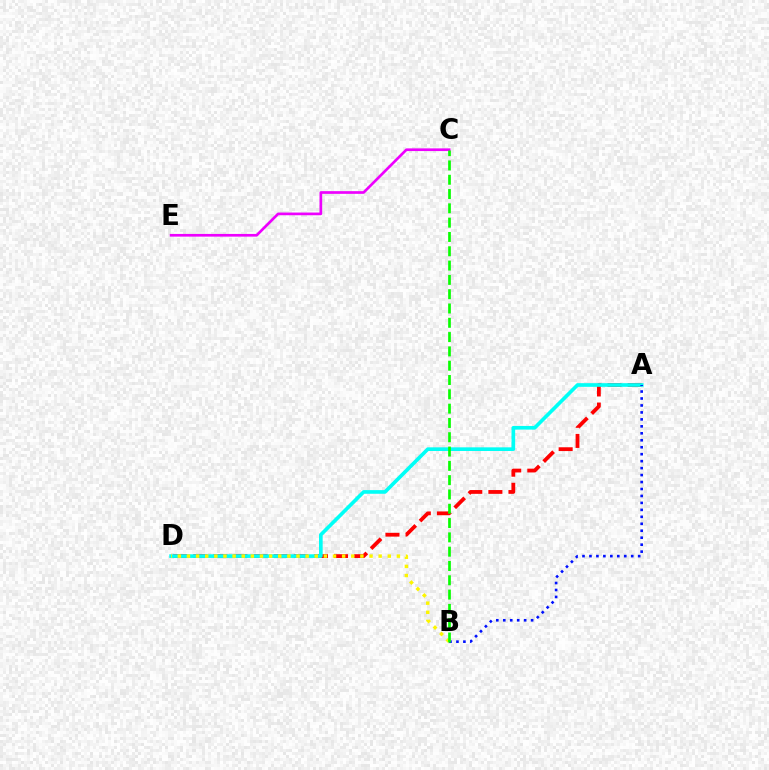{('C', 'E'): [{'color': '#ee00ff', 'line_style': 'solid', 'thickness': 1.94}], ('A', 'D'): [{'color': '#ff0000', 'line_style': 'dashed', 'thickness': 2.73}, {'color': '#00fff6', 'line_style': 'solid', 'thickness': 2.63}], ('B', 'D'): [{'color': '#fcf500', 'line_style': 'dotted', 'thickness': 2.48}], ('A', 'B'): [{'color': '#0010ff', 'line_style': 'dotted', 'thickness': 1.89}], ('B', 'C'): [{'color': '#08ff00', 'line_style': 'dashed', 'thickness': 1.94}]}